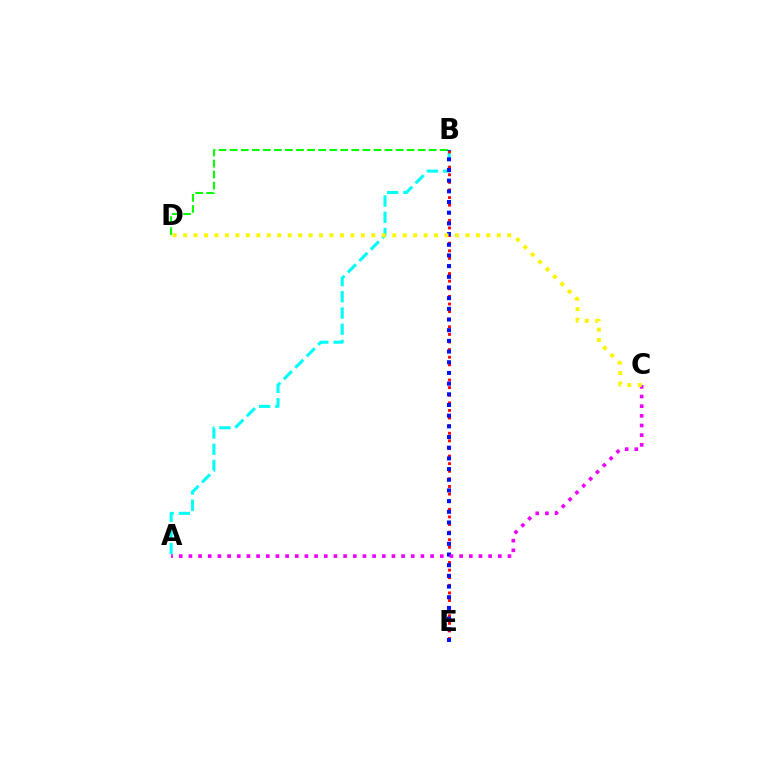{('A', 'B'): [{'color': '#00fff6', 'line_style': 'dashed', 'thickness': 2.2}], ('B', 'E'): [{'color': '#ff0000', 'line_style': 'dotted', 'thickness': 2.07}, {'color': '#0010ff', 'line_style': 'dotted', 'thickness': 2.9}], ('B', 'D'): [{'color': '#08ff00', 'line_style': 'dashed', 'thickness': 1.5}], ('A', 'C'): [{'color': '#ee00ff', 'line_style': 'dotted', 'thickness': 2.63}], ('C', 'D'): [{'color': '#fcf500', 'line_style': 'dotted', 'thickness': 2.84}]}